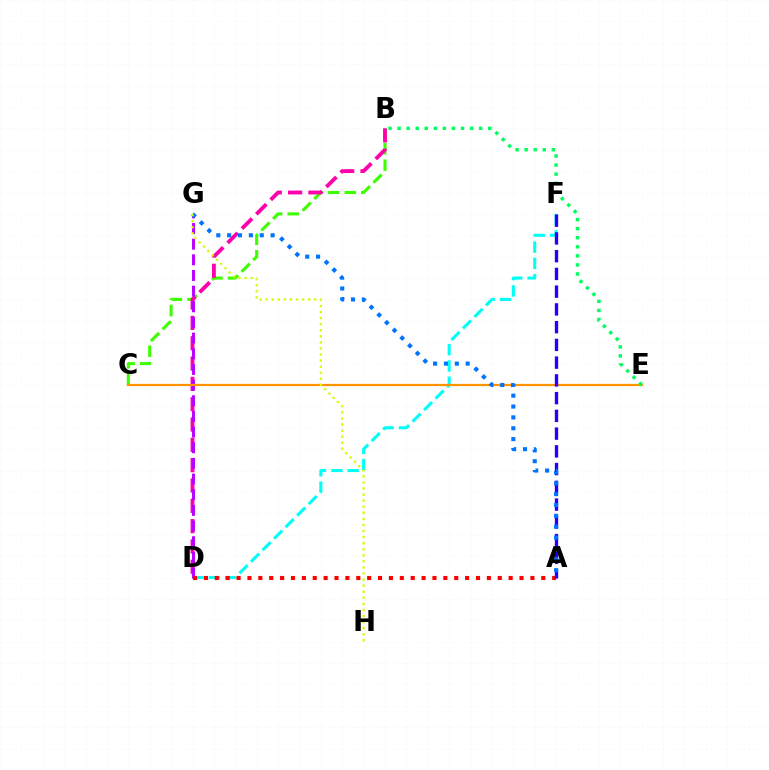{('D', 'F'): [{'color': '#00fff6', 'line_style': 'dashed', 'thickness': 2.21}], ('B', 'C'): [{'color': '#3dff00', 'line_style': 'dashed', 'thickness': 2.24}], ('B', 'D'): [{'color': '#ff00ac', 'line_style': 'dashed', 'thickness': 2.76}], ('D', 'G'): [{'color': '#b900ff', 'line_style': 'dashed', 'thickness': 2.13}], ('C', 'E'): [{'color': '#ff9400', 'line_style': 'solid', 'thickness': 1.61}], ('B', 'E'): [{'color': '#00ff5c', 'line_style': 'dotted', 'thickness': 2.46}], ('A', 'D'): [{'color': '#ff0000', 'line_style': 'dotted', 'thickness': 2.96}], ('A', 'F'): [{'color': '#2500ff', 'line_style': 'dashed', 'thickness': 2.41}], ('A', 'G'): [{'color': '#0074ff', 'line_style': 'dotted', 'thickness': 2.95}], ('G', 'H'): [{'color': '#d1ff00', 'line_style': 'dotted', 'thickness': 1.65}]}